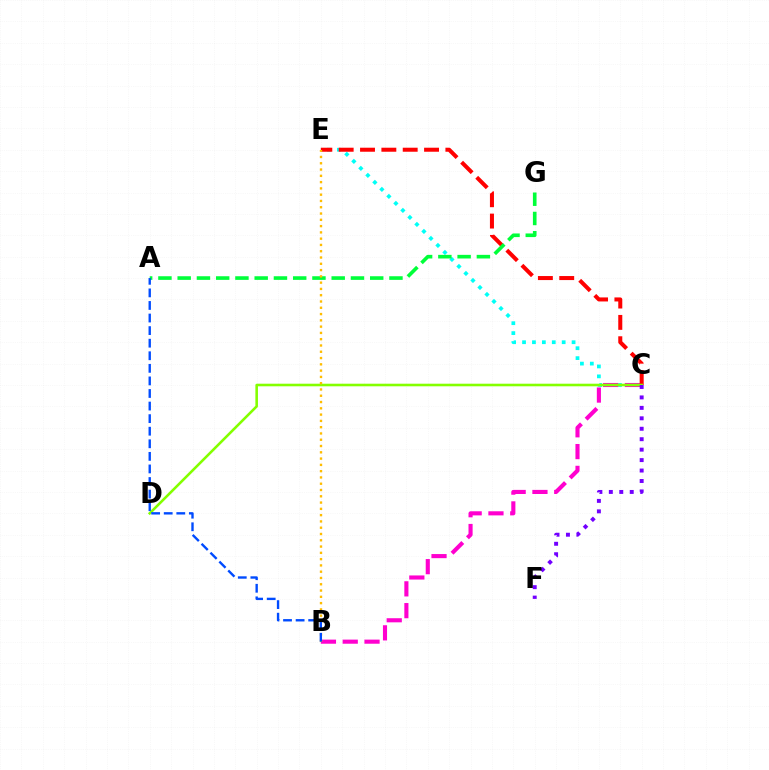{('C', 'E'): [{'color': '#00fff6', 'line_style': 'dotted', 'thickness': 2.69}, {'color': '#ff0000', 'line_style': 'dashed', 'thickness': 2.9}], ('B', 'C'): [{'color': '#ff00cf', 'line_style': 'dashed', 'thickness': 2.96}], ('C', 'D'): [{'color': '#84ff00', 'line_style': 'solid', 'thickness': 1.86}], ('C', 'F'): [{'color': '#7200ff', 'line_style': 'dotted', 'thickness': 2.84}], ('A', 'G'): [{'color': '#00ff39', 'line_style': 'dashed', 'thickness': 2.62}], ('B', 'E'): [{'color': '#ffbd00', 'line_style': 'dotted', 'thickness': 1.71}], ('A', 'B'): [{'color': '#004bff', 'line_style': 'dashed', 'thickness': 1.71}]}